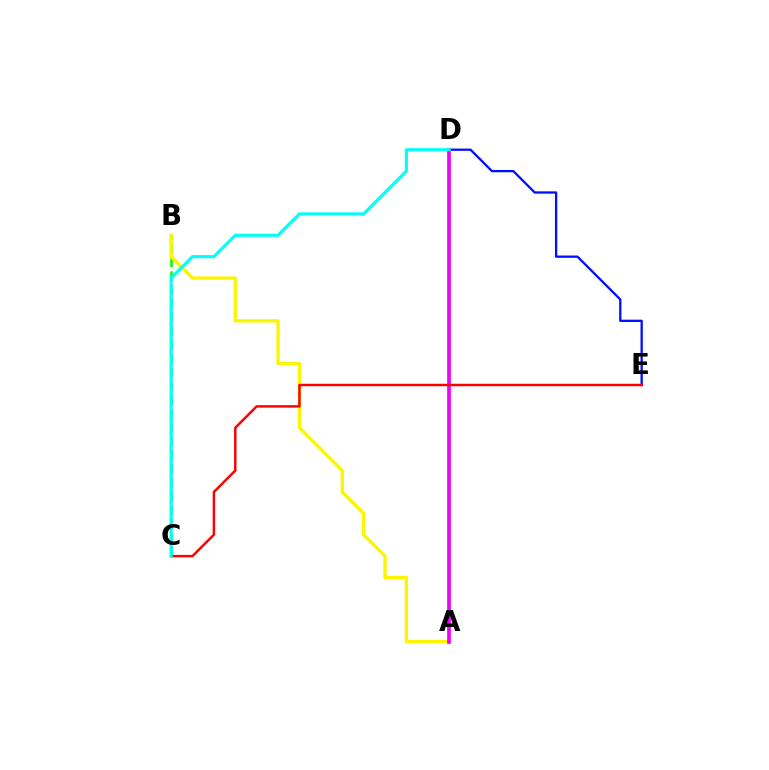{('D', 'E'): [{'color': '#0010ff', 'line_style': 'solid', 'thickness': 1.66}], ('B', 'C'): [{'color': '#08ff00', 'line_style': 'dashed', 'thickness': 1.87}], ('A', 'B'): [{'color': '#fcf500', 'line_style': 'solid', 'thickness': 2.38}], ('A', 'D'): [{'color': '#ee00ff', 'line_style': 'solid', 'thickness': 2.65}], ('C', 'E'): [{'color': '#ff0000', 'line_style': 'solid', 'thickness': 1.78}], ('C', 'D'): [{'color': '#00fff6', 'line_style': 'solid', 'thickness': 2.24}]}